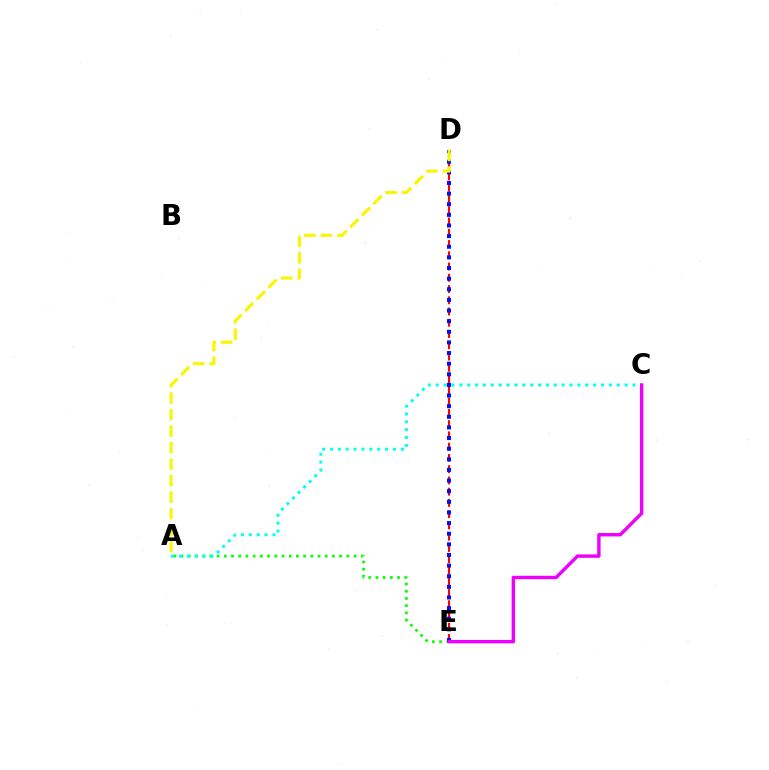{('D', 'E'): [{'color': '#ff0000', 'line_style': 'dashed', 'thickness': 1.53}, {'color': '#0010ff', 'line_style': 'dotted', 'thickness': 2.89}], ('A', 'E'): [{'color': '#08ff00', 'line_style': 'dotted', 'thickness': 1.96}], ('A', 'D'): [{'color': '#fcf500', 'line_style': 'dashed', 'thickness': 2.24}], ('A', 'C'): [{'color': '#00fff6', 'line_style': 'dotted', 'thickness': 2.14}], ('C', 'E'): [{'color': '#ee00ff', 'line_style': 'solid', 'thickness': 2.45}]}